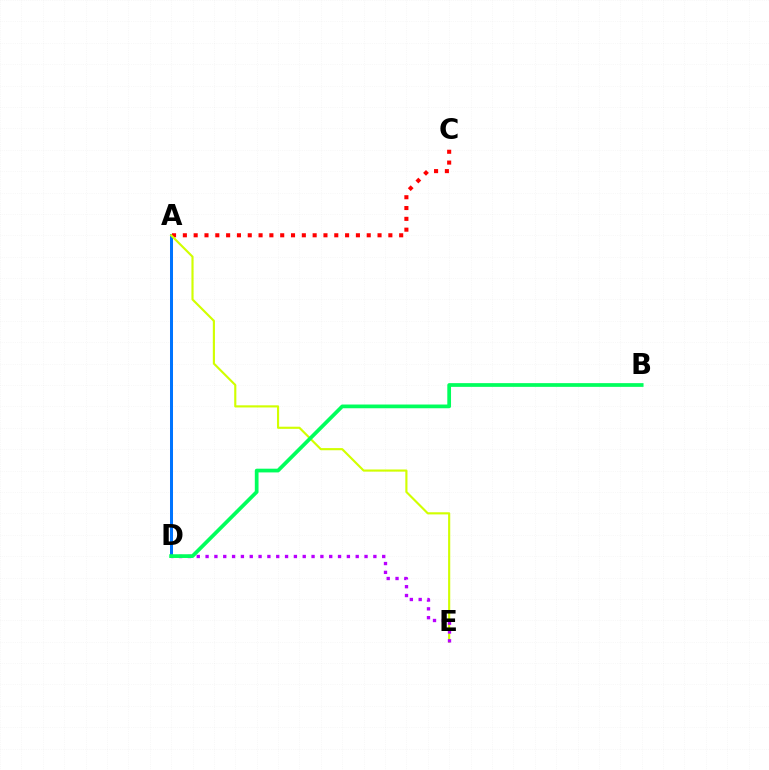{('A', 'D'): [{'color': '#0074ff', 'line_style': 'solid', 'thickness': 2.17}], ('A', 'C'): [{'color': '#ff0000', 'line_style': 'dotted', 'thickness': 2.94}], ('A', 'E'): [{'color': '#d1ff00', 'line_style': 'solid', 'thickness': 1.54}], ('D', 'E'): [{'color': '#b900ff', 'line_style': 'dotted', 'thickness': 2.4}], ('B', 'D'): [{'color': '#00ff5c', 'line_style': 'solid', 'thickness': 2.68}]}